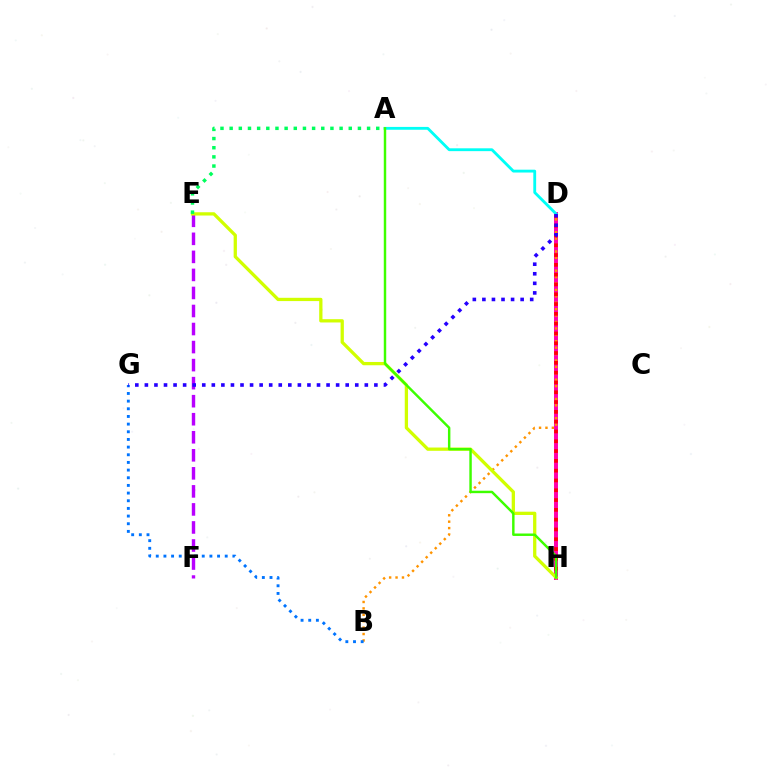{('D', 'H'): [{'color': '#ff00ac', 'line_style': 'solid', 'thickness': 2.84}, {'color': '#ff0000', 'line_style': 'dotted', 'thickness': 2.66}], ('B', 'D'): [{'color': '#ff9400', 'line_style': 'dotted', 'thickness': 1.74}], ('B', 'G'): [{'color': '#0074ff', 'line_style': 'dotted', 'thickness': 2.08}], ('E', 'F'): [{'color': '#b900ff', 'line_style': 'dashed', 'thickness': 2.45}], ('E', 'H'): [{'color': '#d1ff00', 'line_style': 'solid', 'thickness': 2.36}], ('A', 'E'): [{'color': '#00ff5c', 'line_style': 'dotted', 'thickness': 2.49}], ('A', 'D'): [{'color': '#00fff6', 'line_style': 'solid', 'thickness': 2.04}], ('A', 'H'): [{'color': '#3dff00', 'line_style': 'solid', 'thickness': 1.76}], ('D', 'G'): [{'color': '#2500ff', 'line_style': 'dotted', 'thickness': 2.6}]}